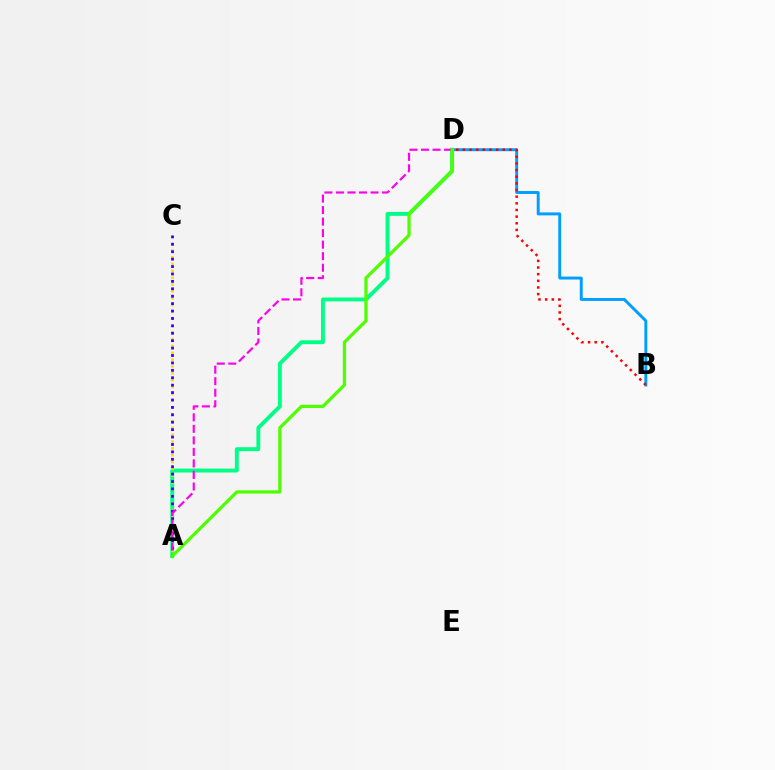{('B', 'D'): [{'color': '#009eff', 'line_style': 'solid', 'thickness': 2.11}, {'color': '#ff0000', 'line_style': 'dotted', 'thickness': 1.81}], ('A', 'D'): [{'color': '#00ff86', 'line_style': 'solid', 'thickness': 2.81}, {'color': '#ff00ed', 'line_style': 'dashed', 'thickness': 1.57}, {'color': '#4fff00', 'line_style': 'solid', 'thickness': 2.34}], ('A', 'C'): [{'color': '#ffd500', 'line_style': 'dotted', 'thickness': 1.85}, {'color': '#3700ff', 'line_style': 'dotted', 'thickness': 2.01}]}